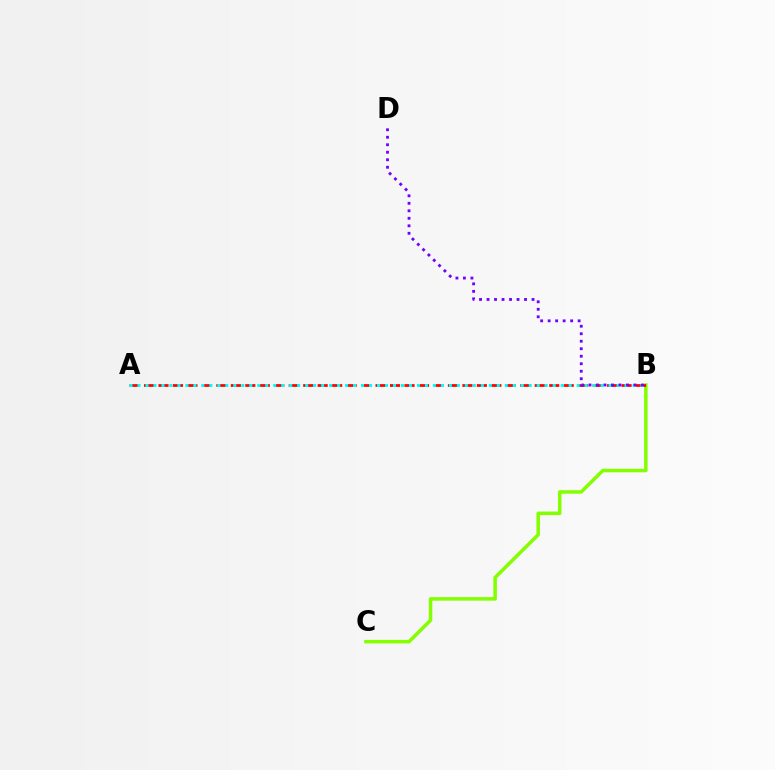{('B', 'C'): [{'color': '#84ff00', 'line_style': 'solid', 'thickness': 2.53}], ('A', 'B'): [{'color': '#ff0000', 'line_style': 'dashed', 'thickness': 1.97}, {'color': '#00fff6', 'line_style': 'dotted', 'thickness': 2.17}], ('B', 'D'): [{'color': '#7200ff', 'line_style': 'dotted', 'thickness': 2.04}]}